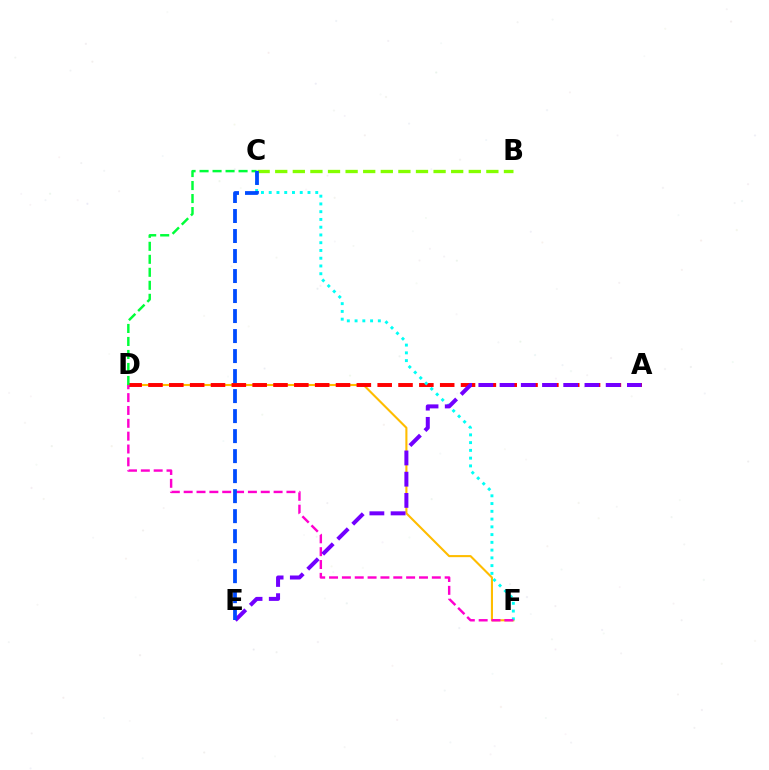{('D', 'F'): [{'color': '#ffbd00', 'line_style': 'solid', 'thickness': 1.51}, {'color': '#ff00cf', 'line_style': 'dashed', 'thickness': 1.75}], ('A', 'D'): [{'color': '#ff0000', 'line_style': 'dashed', 'thickness': 2.83}], ('C', 'F'): [{'color': '#00fff6', 'line_style': 'dotted', 'thickness': 2.11}], ('B', 'C'): [{'color': '#84ff00', 'line_style': 'dashed', 'thickness': 2.39}], ('A', 'E'): [{'color': '#7200ff', 'line_style': 'dashed', 'thickness': 2.88}], ('C', 'D'): [{'color': '#00ff39', 'line_style': 'dashed', 'thickness': 1.77}], ('C', 'E'): [{'color': '#004bff', 'line_style': 'dashed', 'thickness': 2.72}]}